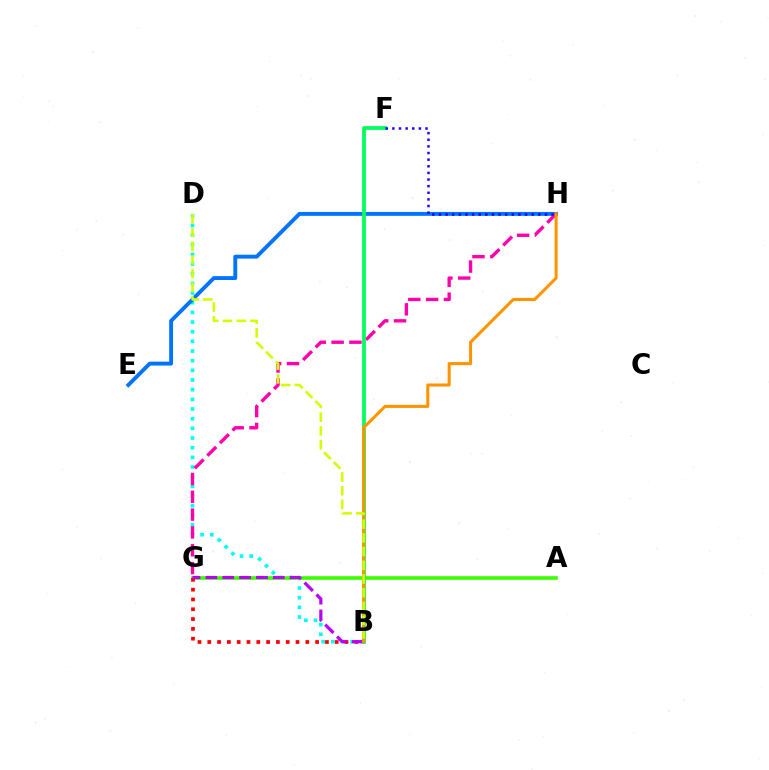{('B', 'D'): [{'color': '#00fff6', 'line_style': 'dotted', 'thickness': 2.63}, {'color': '#d1ff00', 'line_style': 'dashed', 'thickness': 1.86}], ('A', 'G'): [{'color': '#3dff00', 'line_style': 'solid', 'thickness': 2.6}], ('E', 'H'): [{'color': '#0074ff', 'line_style': 'solid', 'thickness': 2.8}], ('G', 'H'): [{'color': '#ff00ac', 'line_style': 'dashed', 'thickness': 2.42}], ('B', 'F'): [{'color': '#00ff5c', 'line_style': 'solid', 'thickness': 2.71}], ('F', 'H'): [{'color': '#2500ff', 'line_style': 'dotted', 'thickness': 1.8}], ('B', 'G'): [{'color': '#ff0000', 'line_style': 'dotted', 'thickness': 2.66}, {'color': '#b900ff', 'line_style': 'dashed', 'thickness': 2.29}], ('B', 'H'): [{'color': '#ff9400', 'line_style': 'solid', 'thickness': 2.2}]}